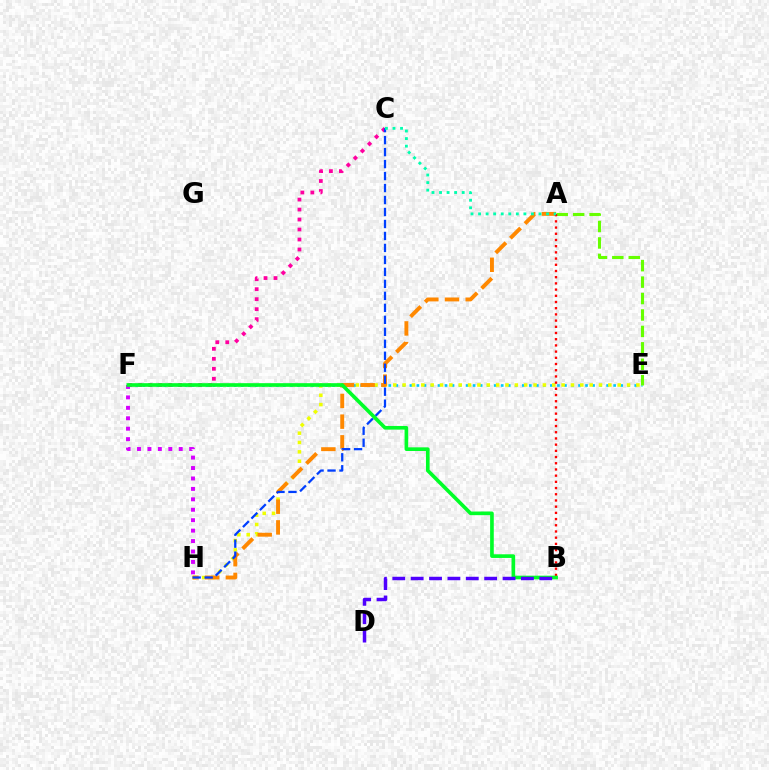{('E', 'F'): [{'color': '#00c7ff', 'line_style': 'dotted', 'thickness': 1.91}], ('C', 'F'): [{'color': '#ff00a0', 'line_style': 'dotted', 'thickness': 2.71}], ('E', 'H'): [{'color': '#eeff00', 'line_style': 'dotted', 'thickness': 2.54}], ('A', 'H'): [{'color': '#ff8800', 'line_style': 'dashed', 'thickness': 2.81}], ('F', 'H'): [{'color': '#d600ff', 'line_style': 'dotted', 'thickness': 2.83}], ('A', 'E'): [{'color': '#66ff00', 'line_style': 'dashed', 'thickness': 2.23}], ('A', 'B'): [{'color': '#ff0000', 'line_style': 'dotted', 'thickness': 1.69}], ('C', 'H'): [{'color': '#003fff', 'line_style': 'dashed', 'thickness': 1.63}], ('B', 'F'): [{'color': '#00ff27', 'line_style': 'solid', 'thickness': 2.63}], ('A', 'C'): [{'color': '#00ffaf', 'line_style': 'dotted', 'thickness': 2.05}], ('B', 'D'): [{'color': '#4f00ff', 'line_style': 'dashed', 'thickness': 2.5}]}